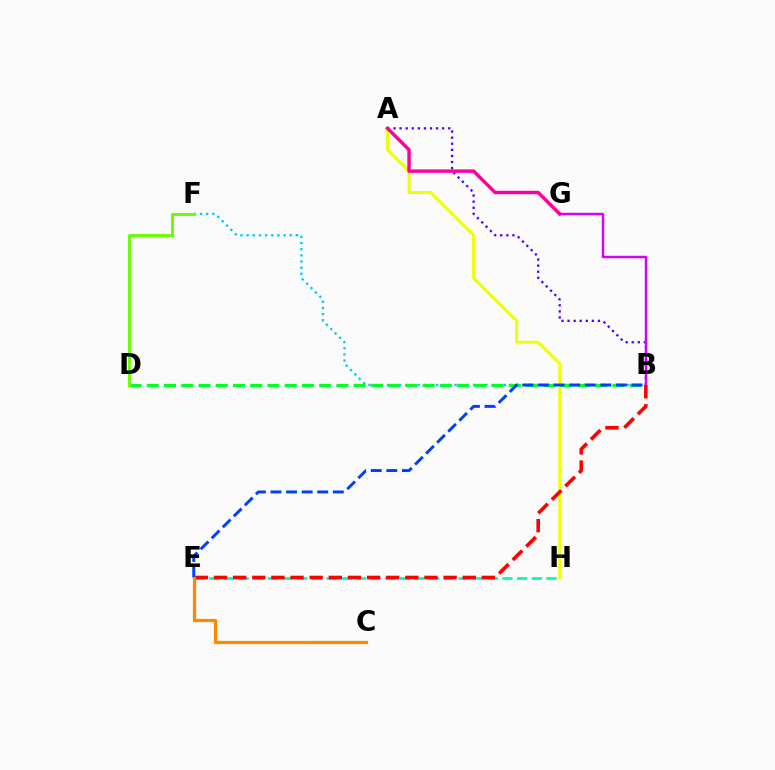{('E', 'H'): [{'color': '#00ffaf', 'line_style': 'dashed', 'thickness': 1.99}], ('A', 'B'): [{'color': '#4f00ff', 'line_style': 'dotted', 'thickness': 1.65}], ('B', 'F'): [{'color': '#00c7ff', 'line_style': 'dotted', 'thickness': 1.67}], ('B', 'G'): [{'color': '#d600ff', 'line_style': 'solid', 'thickness': 1.76}], ('A', 'H'): [{'color': '#eeff00', 'line_style': 'solid', 'thickness': 2.14}], ('B', 'D'): [{'color': '#00ff27', 'line_style': 'dashed', 'thickness': 2.34}], ('A', 'G'): [{'color': '#ff00a0', 'line_style': 'solid', 'thickness': 2.48}], ('B', 'E'): [{'color': '#ff0000', 'line_style': 'dashed', 'thickness': 2.6}, {'color': '#003fff', 'line_style': 'dashed', 'thickness': 2.12}], ('D', 'F'): [{'color': '#66ff00', 'line_style': 'solid', 'thickness': 2.08}], ('C', 'E'): [{'color': '#ff8800', 'line_style': 'solid', 'thickness': 2.33}]}